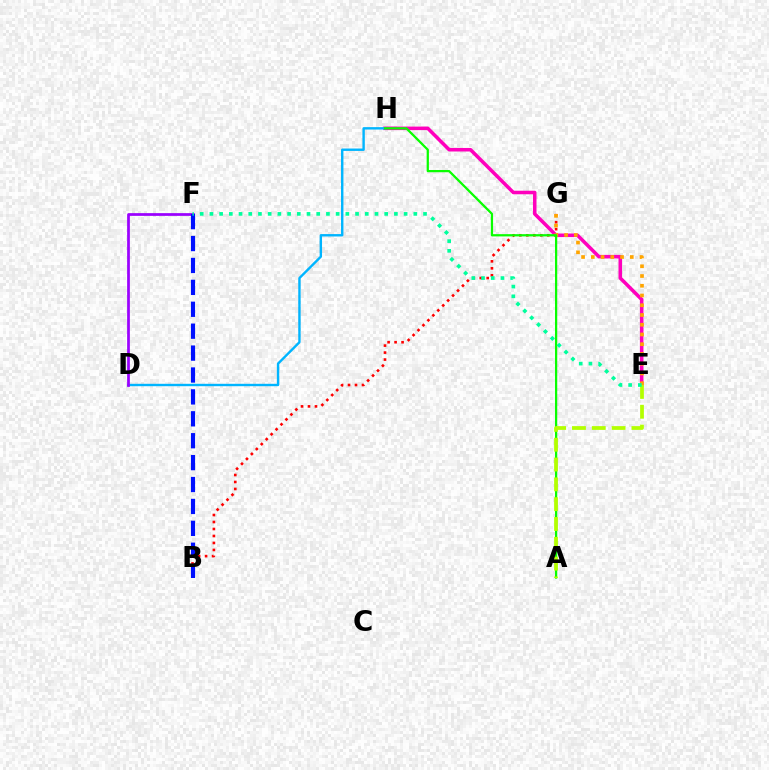{('E', 'H'): [{'color': '#ff00bd', 'line_style': 'solid', 'thickness': 2.55}], ('D', 'H'): [{'color': '#00b5ff', 'line_style': 'solid', 'thickness': 1.73}], ('D', 'F'): [{'color': '#9b00ff', 'line_style': 'solid', 'thickness': 1.97}], ('B', 'G'): [{'color': '#ff0000', 'line_style': 'dotted', 'thickness': 1.9}], ('E', 'G'): [{'color': '#ffa500', 'line_style': 'dotted', 'thickness': 2.65}], ('A', 'H'): [{'color': '#08ff00', 'line_style': 'solid', 'thickness': 1.62}], ('B', 'F'): [{'color': '#0010ff', 'line_style': 'dashed', 'thickness': 2.98}], ('A', 'E'): [{'color': '#b3ff00', 'line_style': 'dashed', 'thickness': 2.69}], ('E', 'F'): [{'color': '#00ff9d', 'line_style': 'dotted', 'thickness': 2.64}]}